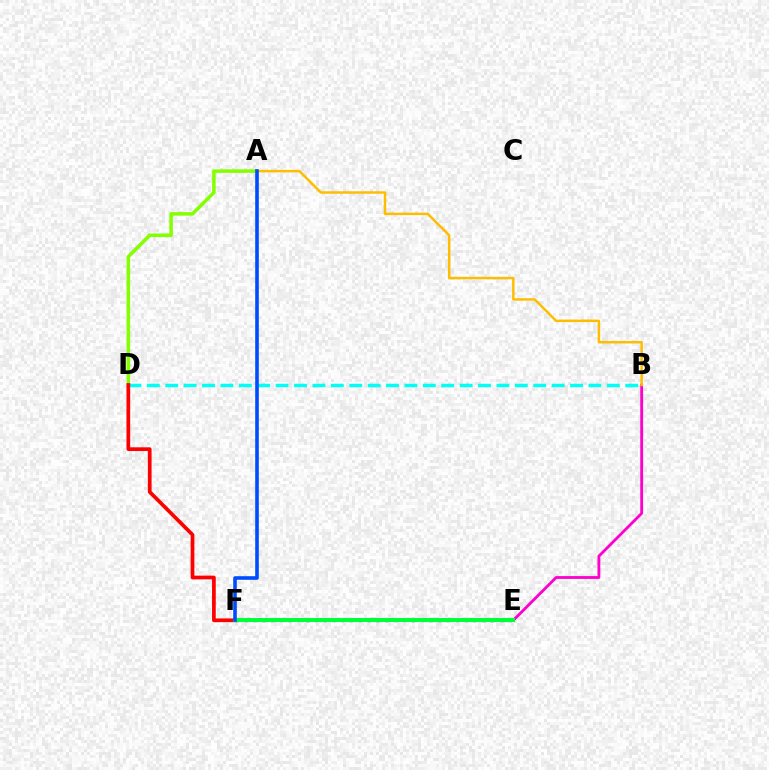{('A', 'D'): [{'color': '#84ff00', 'line_style': 'solid', 'thickness': 2.53}], ('B', 'E'): [{'color': '#ff00cf', 'line_style': 'solid', 'thickness': 2.04}], ('A', 'B'): [{'color': '#ffbd00', 'line_style': 'solid', 'thickness': 1.78}], ('B', 'D'): [{'color': '#00fff6', 'line_style': 'dashed', 'thickness': 2.5}], ('E', 'F'): [{'color': '#7200ff', 'line_style': 'dotted', 'thickness': 2.39}, {'color': '#00ff39', 'line_style': 'solid', 'thickness': 2.93}], ('D', 'F'): [{'color': '#ff0000', 'line_style': 'solid', 'thickness': 2.68}], ('A', 'F'): [{'color': '#004bff', 'line_style': 'solid', 'thickness': 2.59}]}